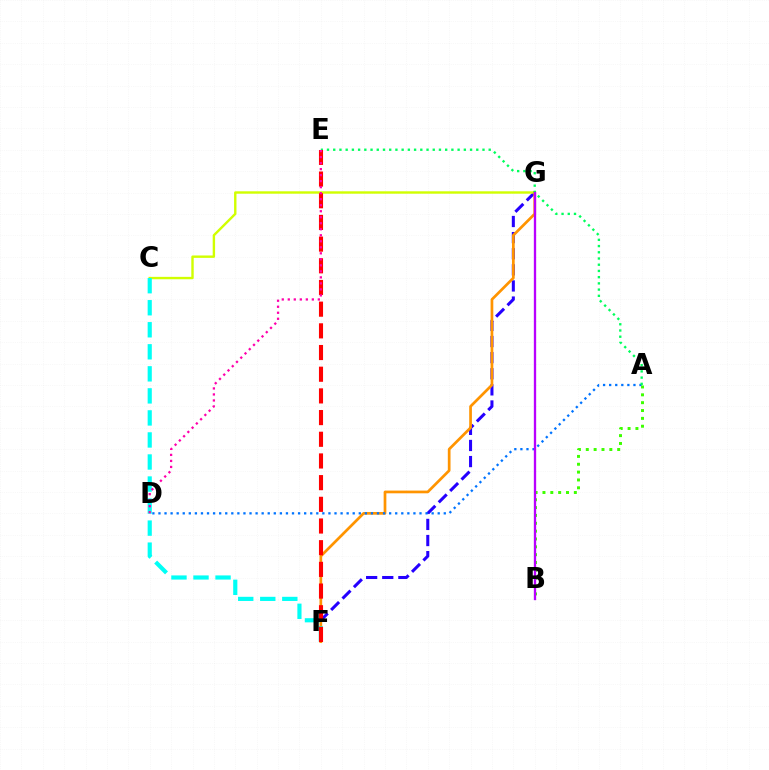{('F', 'G'): [{'color': '#2500ff', 'line_style': 'dashed', 'thickness': 2.19}, {'color': '#ff9400', 'line_style': 'solid', 'thickness': 1.95}], ('C', 'G'): [{'color': '#d1ff00', 'line_style': 'solid', 'thickness': 1.73}], ('A', 'D'): [{'color': '#0074ff', 'line_style': 'dotted', 'thickness': 1.65}], ('C', 'F'): [{'color': '#00fff6', 'line_style': 'dashed', 'thickness': 2.99}], ('A', 'E'): [{'color': '#00ff5c', 'line_style': 'dotted', 'thickness': 1.69}], ('A', 'B'): [{'color': '#3dff00', 'line_style': 'dotted', 'thickness': 2.13}], ('B', 'G'): [{'color': '#b900ff', 'line_style': 'solid', 'thickness': 1.67}], ('E', 'F'): [{'color': '#ff0000', 'line_style': 'dashed', 'thickness': 2.95}], ('D', 'E'): [{'color': '#ff00ac', 'line_style': 'dotted', 'thickness': 1.63}]}